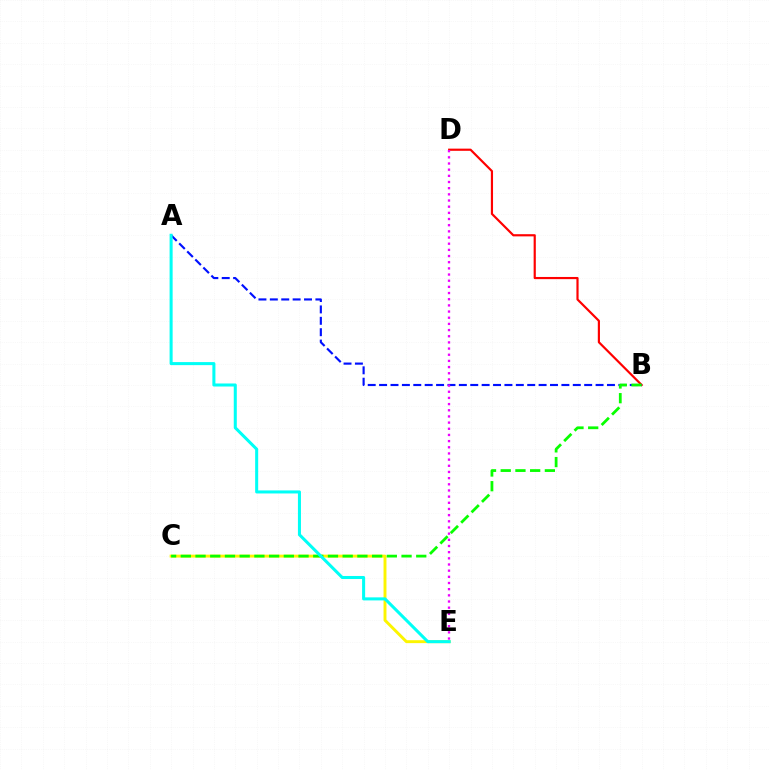{('B', 'D'): [{'color': '#ff0000', 'line_style': 'solid', 'thickness': 1.57}], ('C', 'E'): [{'color': '#fcf500', 'line_style': 'solid', 'thickness': 2.1}], ('A', 'B'): [{'color': '#0010ff', 'line_style': 'dashed', 'thickness': 1.55}], ('B', 'C'): [{'color': '#08ff00', 'line_style': 'dashed', 'thickness': 2.0}], ('D', 'E'): [{'color': '#ee00ff', 'line_style': 'dotted', 'thickness': 1.68}], ('A', 'E'): [{'color': '#00fff6', 'line_style': 'solid', 'thickness': 2.19}]}